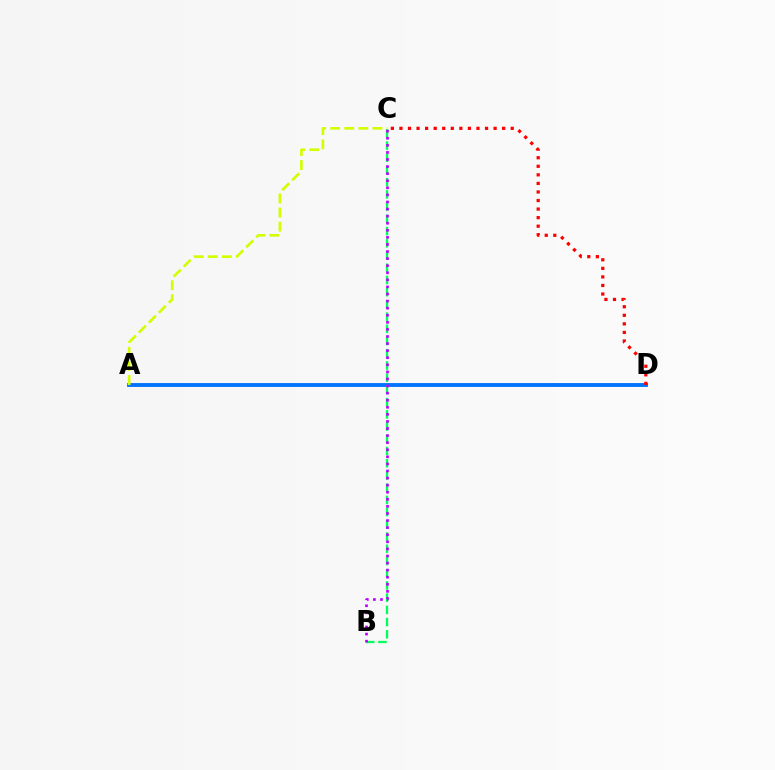{('A', 'D'): [{'color': '#0074ff', 'line_style': 'solid', 'thickness': 2.79}], ('C', 'D'): [{'color': '#ff0000', 'line_style': 'dotted', 'thickness': 2.33}], ('B', 'C'): [{'color': '#00ff5c', 'line_style': 'dashed', 'thickness': 1.66}, {'color': '#b900ff', 'line_style': 'dotted', 'thickness': 1.92}], ('A', 'C'): [{'color': '#d1ff00', 'line_style': 'dashed', 'thickness': 1.92}]}